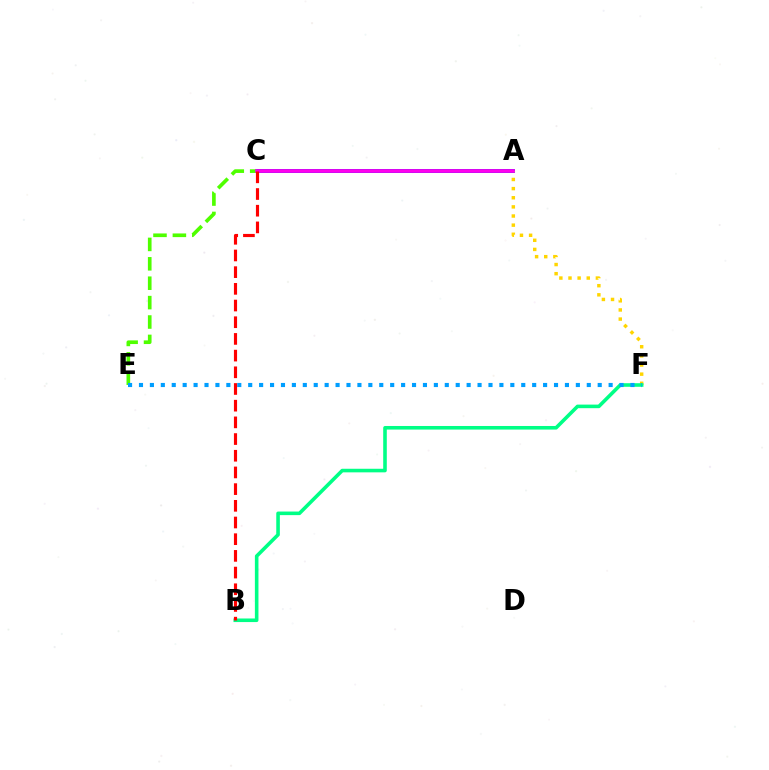{('A', 'C'): [{'color': '#3700ff', 'line_style': 'solid', 'thickness': 2.67}, {'color': '#ff00ed', 'line_style': 'solid', 'thickness': 2.54}], ('A', 'F'): [{'color': '#ffd500', 'line_style': 'dotted', 'thickness': 2.48}], ('C', 'E'): [{'color': '#4fff00', 'line_style': 'dashed', 'thickness': 2.64}], ('B', 'F'): [{'color': '#00ff86', 'line_style': 'solid', 'thickness': 2.58}], ('E', 'F'): [{'color': '#009eff', 'line_style': 'dotted', 'thickness': 2.97}], ('B', 'C'): [{'color': '#ff0000', 'line_style': 'dashed', 'thickness': 2.27}]}